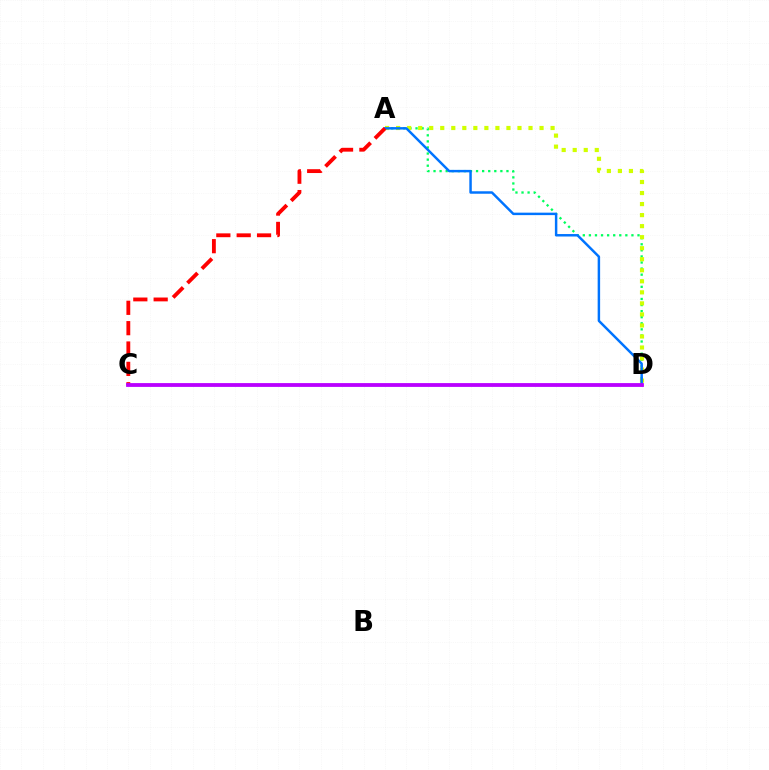{('A', 'D'): [{'color': '#00ff5c', 'line_style': 'dotted', 'thickness': 1.65}, {'color': '#d1ff00', 'line_style': 'dotted', 'thickness': 3.0}, {'color': '#0074ff', 'line_style': 'solid', 'thickness': 1.78}], ('A', 'C'): [{'color': '#ff0000', 'line_style': 'dashed', 'thickness': 2.77}], ('C', 'D'): [{'color': '#b900ff', 'line_style': 'solid', 'thickness': 2.74}]}